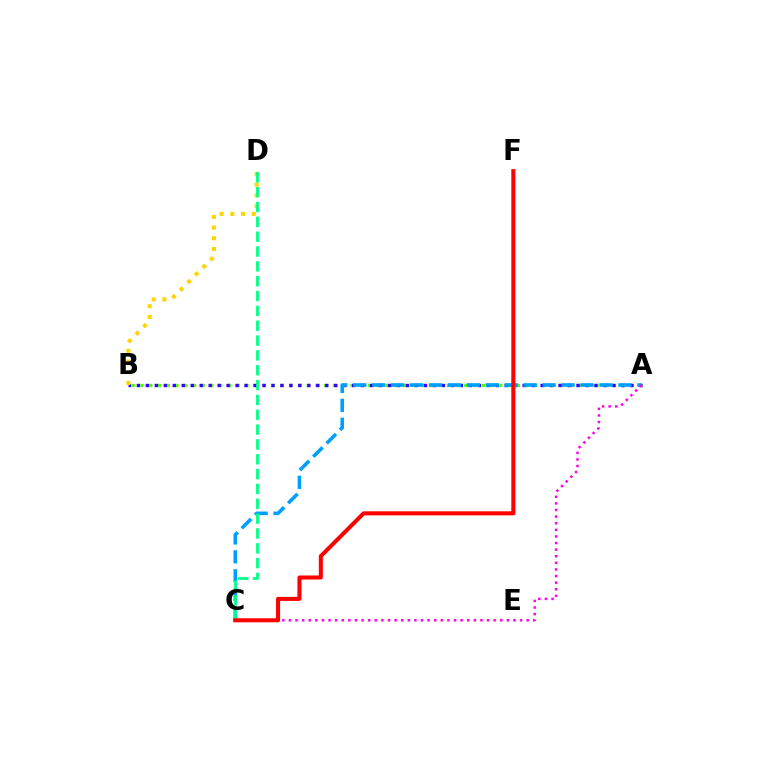{('A', 'B'): [{'color': '#4fff00', 'line_style': 'dotted', 'thickness': 2.38}, {'color': '#3700ff', 'line_style': 'dotted', 'thickness': 2.44}], ('A', 'C'): [{'color': '#009eff', 'line_style': 'dashed', 'thickness': 2.57}, {'color': '#ff00ed', 'line_style': 'dotted', 'thickness': 1.79}], ('B', 'D'): [{'color': '#ffd500', 'line_style': 'dotted', 'thickness': 2.91}], ('C', 'D'): [{'color': '#00ff86', 'line_style': 'dashed', 'thickness': 2.02}], ('C', 'F'): [{'color': '#ff0000', 'line_style': 'solid', 'thickness': 2.92}]}